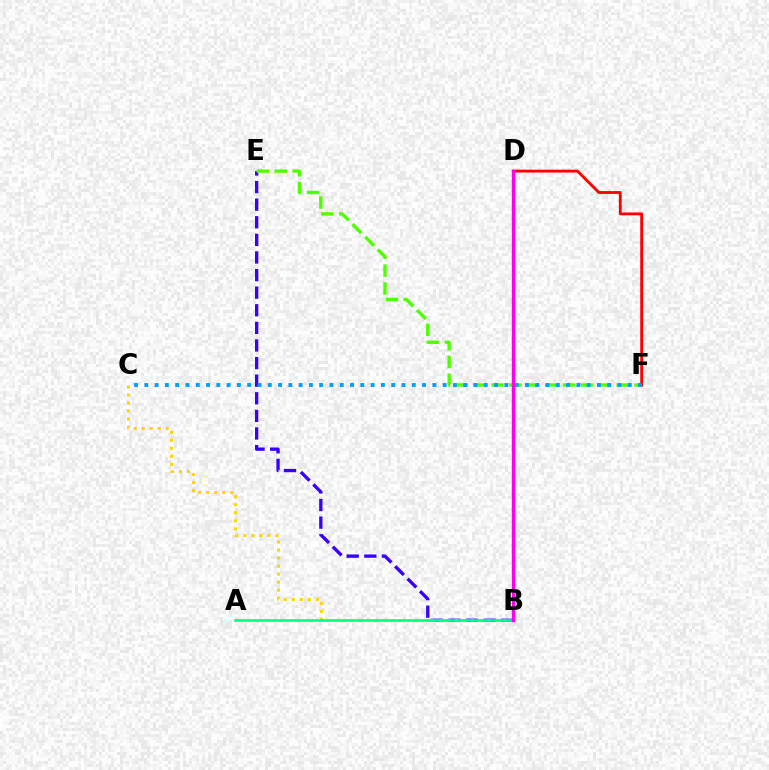{('B', 'E'): [{'color': '#3700ff', 'line_style': 'dashed', 'thickness': 2.39}], ('E', 'F'): [{'color': '#4fff00', 'line_style': 'dashed', 'thickness': 2.43}], ('B', 'C'): [{'color': '#ffd500', 'line_style': 'dotted', 'thickness': 2.18}], ('A', 'B'): [{'color': '#00ff86', 'line_style': 'solid', 'thickness': 1.91}], ('D', 'F'): [{'color': '#ff0000', 'line_style': 'solid', 'thickness': 2.04}], ('C', 'F'): [{'color': '#009eff', 'line_style': 'dotted', 'thickness': 2.79}], ('B', 'D'): [{'color': '#ff00ed', 'line_style': 'solid', 'thickness': 2.45}]}